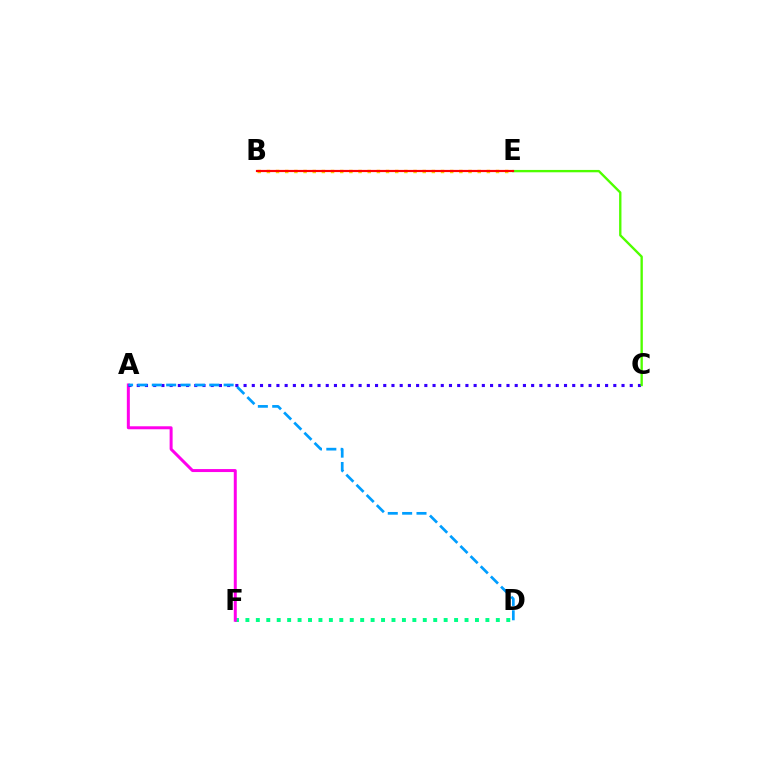{('D', 'F'): [{'color': '#00ff86', 'line_style': 'dotted', 'thickness': 2.84}], ('B', 'E'): [{'color': '#ffd500', 'line_style': 'dotted', 'thickness': 2.49}, {'color': '#ff0000', 'line_style': 'solid', 'thickness': 1.57}], ('A', 'F'): [{'color': '#ff00ed', 'line_style': 'solid', 'thickness': 2.16}], ('A', 'C'): [{'color': '#3700ff', 'line_style': 'dotted', 'thickness': 2.23}], ('A', 'D'): [{'color': '#009eff', 'line_style': 'dashed', 'thickness': 1.95}], ('C', 'E'): [{'color': '#4fff00', 'line_style': 'solid', 'thickness': 1.7}]}